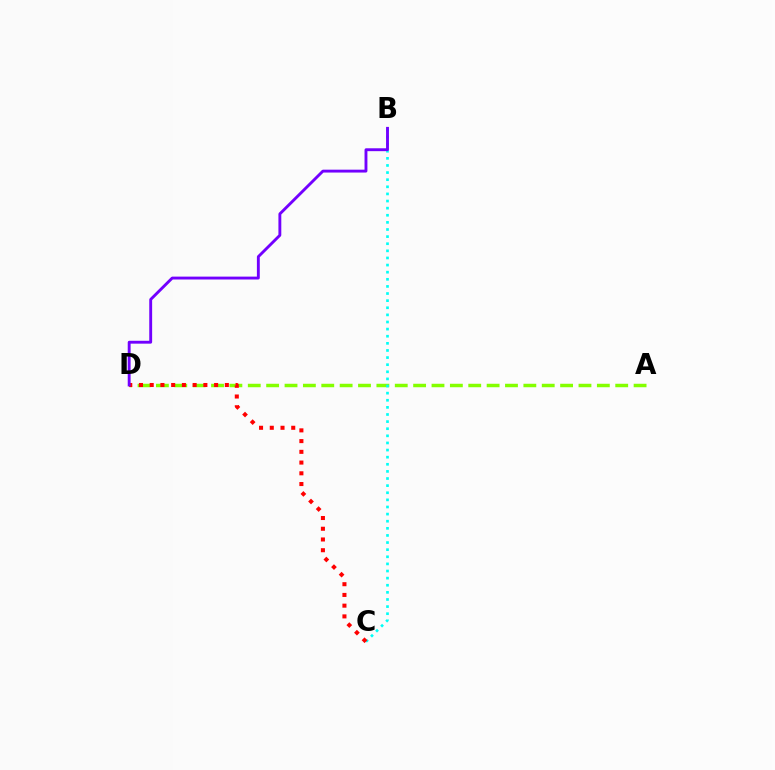{('A', 'D'): [{'color': '#84ff00', 'line_style': 'dashed', 'thickness': 2.5}], ('B', 'C'): [{'color': '#00fff6', 'line_style': 'dotted', 'thickness': 1.93}], ('C', 'D'): [{'color': '#ff0000', 'line_style': 'dotted', 'thickness': 2.92}], ('B', 'D'): [{'color': '#7200ff', 'line_style': 'solid', 'thickness': 2.07}]}